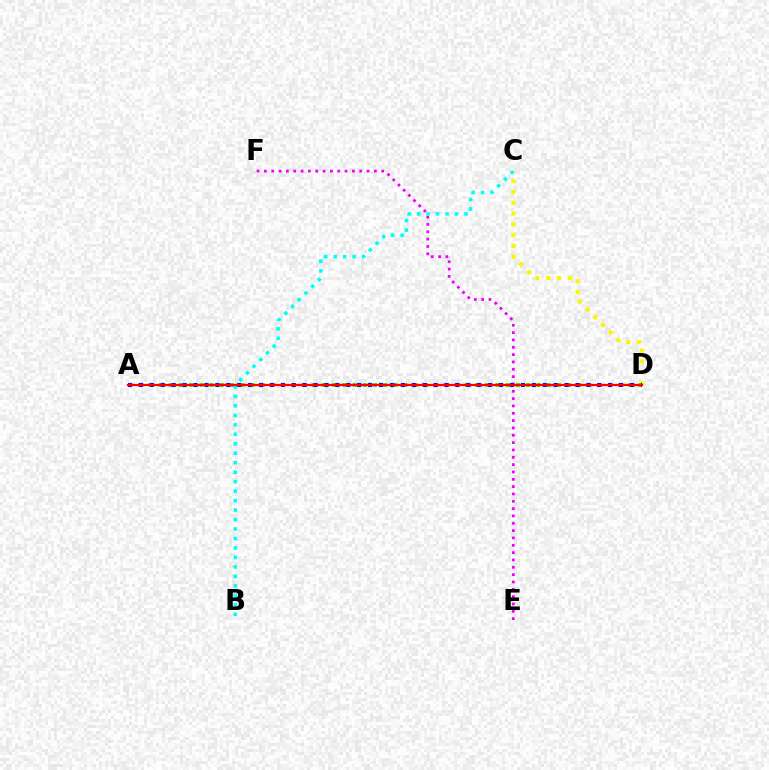{('E', 'F'): [{'color': '#ee00ff', 'line_style': 'dotted', 'thickness': 1.99}], ('C', 'D'): [{'color': '#fcf500', 'line_style': 'dotted', 'thickness': 2.94}], ('A', 'D'): [{'color': '#08ff00', 'line_style': 'dotted', 'thickness': 2.77}, {'color': '#0010ff', 'line_style': 'dotted', 'thickness': 2.96}, {'color': '#ff0000', 'line_style': 'solid', 'thickness': 1.64}], ('B', 'C'): [{'color': '#00fff6', 'line_style': 'dotted', 'thickness': 2.57}]}